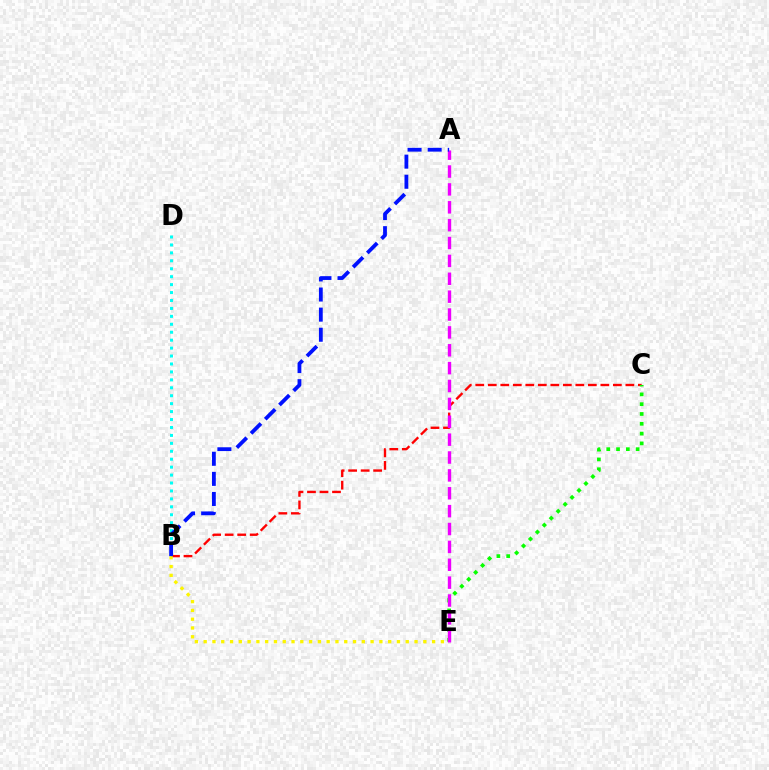{('B', 'C'): [{'color': '#ff0000', 'line_style': 'dashed', 'thickness': 1.7}], ('C', 'E'): [{'color': '#08ff00', 'line_style': 'dotted', 'thickness': 2.66}], ('B', 'D'): [{'color': '#00fff6', 'line_style': 'dotted', 'thickness': 2.16}], ('A', 'E'): [{'color': '#ee00ff', 'line_style': 'dashed', 'thickness': 2.43}], ('B', 'E'): [{'color': '#fcf500', 'line_style': 'dotted', 'thickness': 2.39}], ('A', 'B'): [{'color': '#0010ff', 'line_style': 'dashed', 'thickness': 2.73}]}